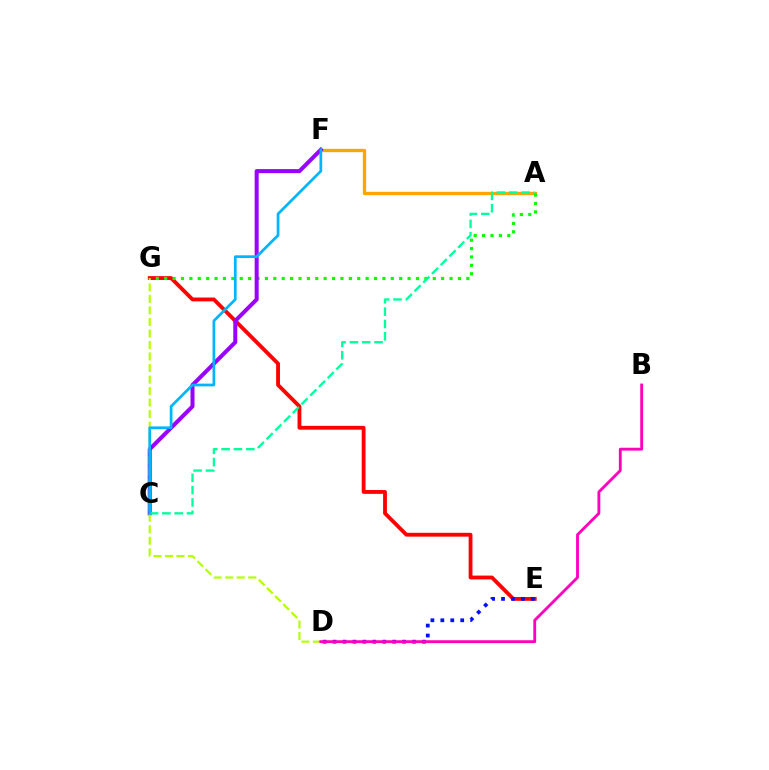{('E', 'G'): [{'color': '#ff0000', 'line_style': 'solid', 'thickness': 2.76}], ('A', 'F'): [{'color': '#ffa500', 'line_style': 'solid', 'thickness': 2.39}], ('D', 'E'): [{'color': '#0010ff', 'line_style': 'dotted', 'thickness': 2.7}], ('A', 'G'): [{'color': '#08ff00', 'line_style': 'dotted', 'thickness': 2.28}], ('C', 'F'): [{'color': '#9b00ff', 'line_style': 'solid', 'thickness': 2.89}, {'color': '#00b5ff', 'line_style': 'solid', 'thickness': 1.97}], ('D', 'G'): [{'color': '#b3ff00', 'line_style': 'dashed', 'thickness': 1.56}], ('A', 'C'): [{'color': '#00ff9d', 'line_style': 'dashed', 'thickness': 1.68}], ('B', 'D'): [{'color': '#ff00bd', 'line_style': 'solid', 'thickness': 2.05}]}